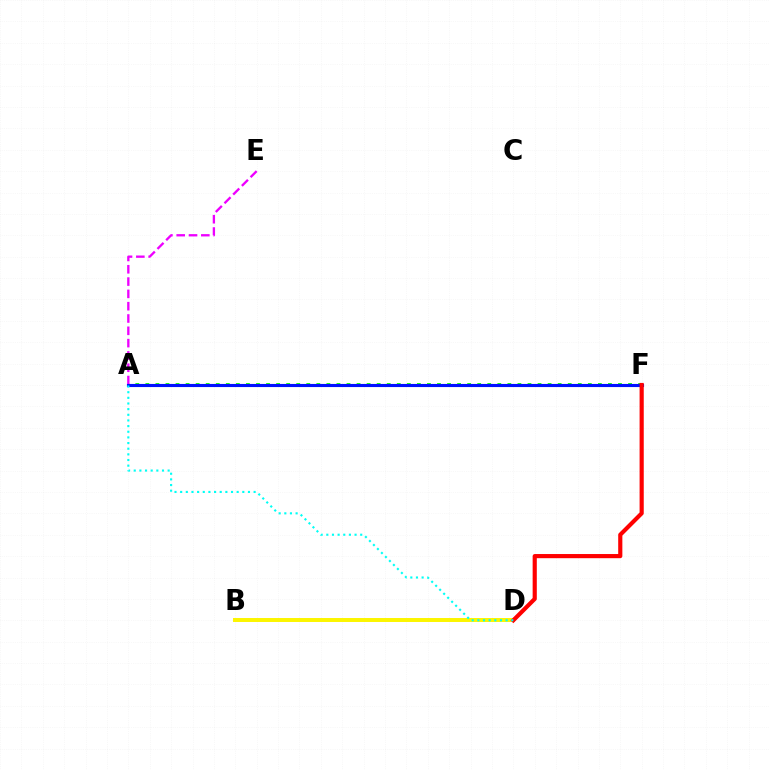{('B', 'D'): [{'color': '#fcf500', 'line_style': 'solid', 'thickness': 2.86}], ('A', 'F'): [{'color': '#08ff00', 'line_style': 'dotted', 'thickness': 2.73}, {'color': '#0010ff', 'line_style': 'solid', 'thickness': 2.25}], ('A', 'E'): [{'color': '#ee00ff', 'line_style': 'dashed', 'thickness': 1.67}], ('D', 'F'): [{'color': '#ff0000', 'line_style': 'solid', 'thickness': 2.99}], ('A', 'D'): [{'color': '#00fff6', 'line_style': 'dotted', 'thickness': 1.54}]}